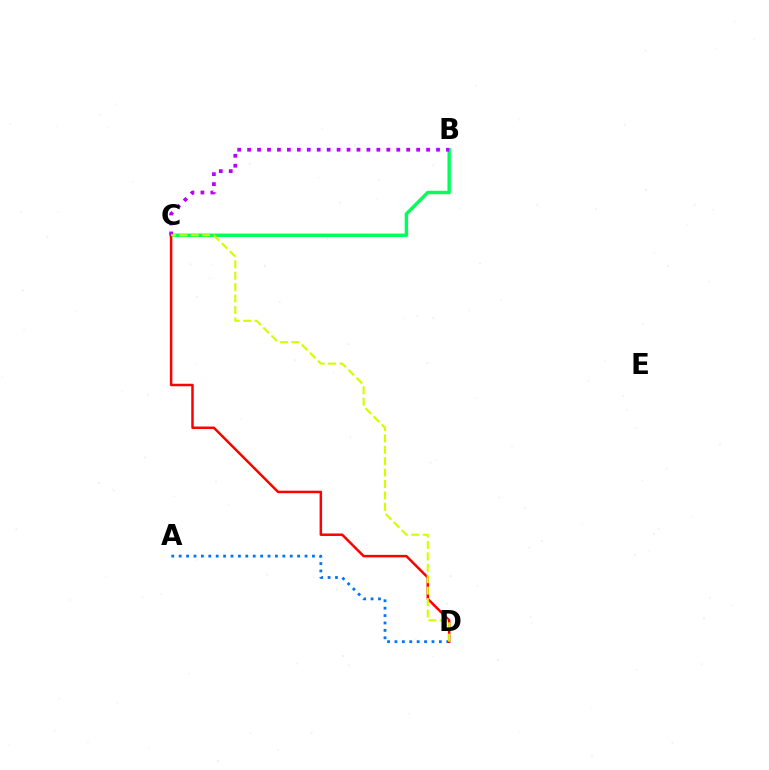{('A', 'D'): [{'color': '#0074ff', 'line_style': 'dotted', 'thickness': 2.01}], ('B', 'C'): [{'color': '#00ff5c', 'line_style': 'solid', 'thickness': 2.48}, {'color': '#b900ff', 'line_style': 'dotted', 'thickness': 2.7}], ('C', 'D'): [{'color': '#ff0000', 'line_style': 'solid', 'thickness': 1.8}, {'color': '#d1ff00', 'line_style': 'dashed', 'thickness': 1.55}]}